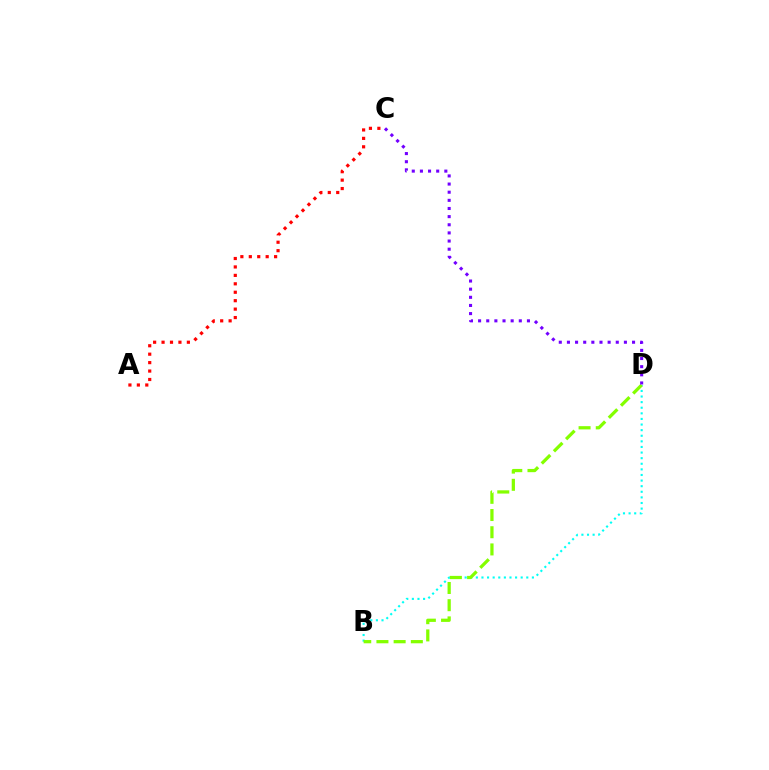{('B', 'D'): [{'color': '#00fff6', 'line_style': 'dotted', 'thickness': 1.52}, {'color': '#84ff00', 'line_style': 'dashed', 'thickness': 2.34}], ('C', 'D'): [{'color': '#7200ff', 'line_style': 'dotted', 'thickness': 2.21}], ('A', 'C'): [{'color': '#ff0000', 'line_style': 'dotted', 'thickness': 2.29}]}